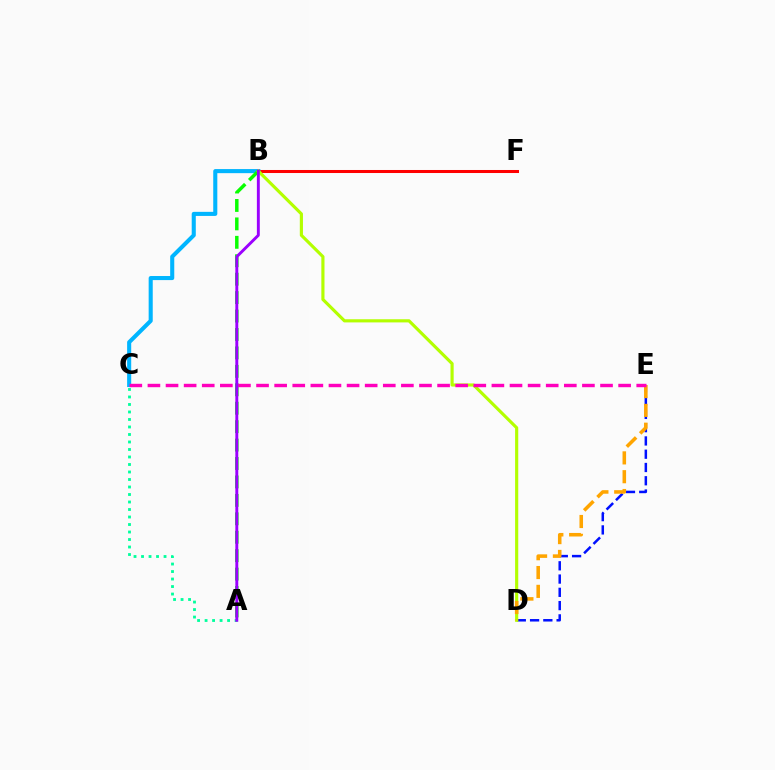{('B', 'F'): [{'color': '#ff0000', 'line_style': 'solid', 'thickness': 2.18}], ('D', 'E'): [{'color': '#0010ff', 'line_style': 'dashed', 'thickness': 1.8}, {'color': '#ffa500', 'line_style': 'dashed', 'thickness': 2.56}], ('B', 'C'): [{'color': '#00b5ff', 'line_style': 'solid', 'thickness': 2.94}], ('A', 'B'): [{'color': '#08ff00', 'line_style': 'dashed', 'thickness': 2.5}, {'color': '#9b00ff', 'line_style': 'solid', 'thickness': 2.1}], ('B', 'D'): [{'color': '#b3ff00', 'line_style': 'solid', 'thickness': 2.27}], ('A', 'C'): [{'color': '#00ff9d', 'line_style': 'dotted', 'thickness': 2.04}], ('C', 'E'): [{'color': '#ff00bd', 'line_style': 'dashed', 'thickness': 2.46}]}